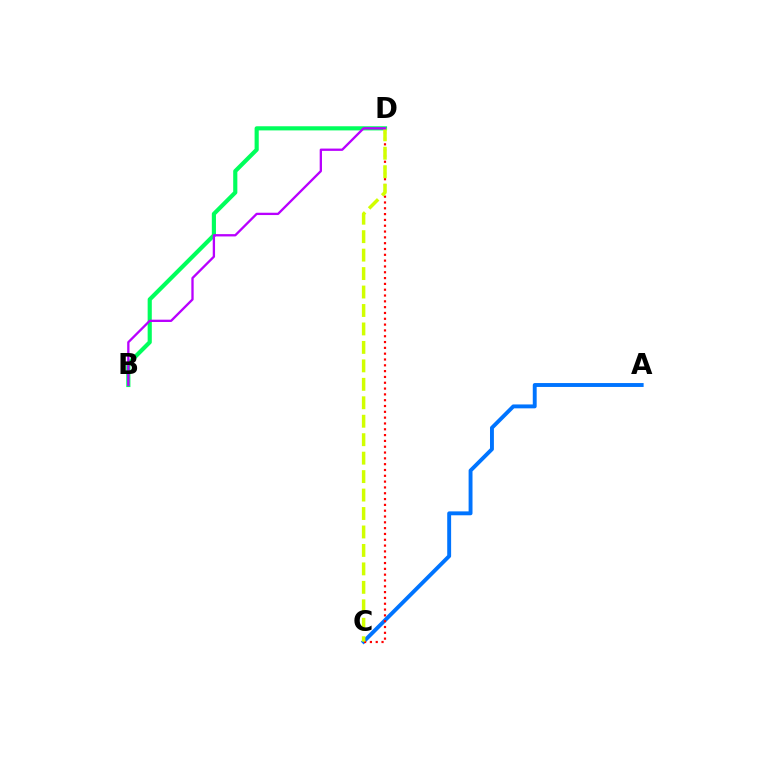{('A', 'C'): [{'color': '#0074ff', 'line_style': 'solid', 'thickness': 2.81}], ('B', 'D'): [{'color': '#00ff5c', 'line_style': 'solid', 'thickness': 2.99}, {'color': '#b900ff', 'line_style': 'solid', 'thickness': 1.66}], ('C', 'D'): [{'color': '#ff0000', 'line_style': 'dotted', 'thickness': 1.58}, {'color': '#d1ff00', 'line_style': 'dashed', 'thickness': 2.51}]}